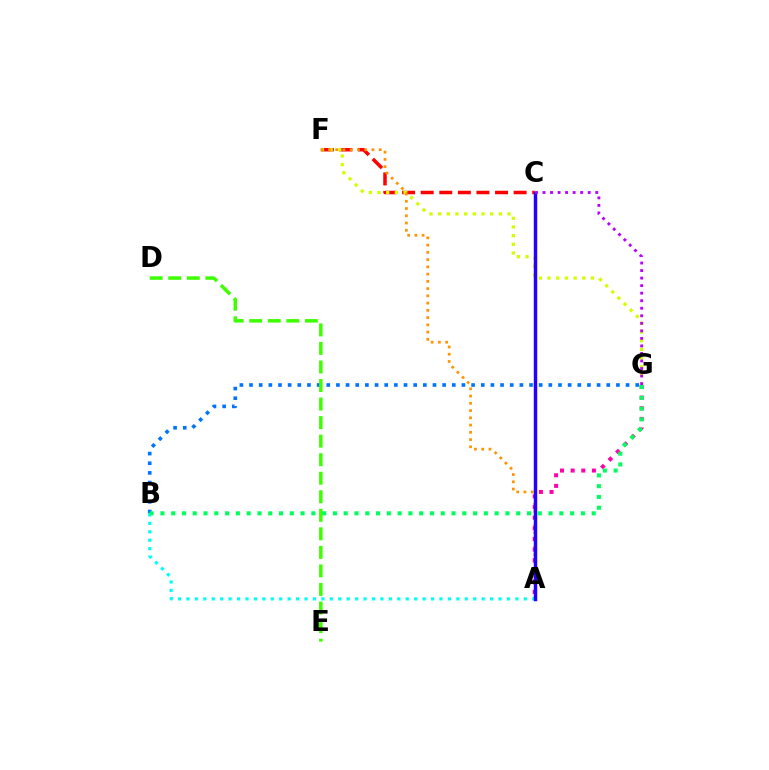{('B', 'G'): [{'color': '#0074ff', 'line_style': 'dotted', 'thickness': 2.62}, {'color': '#00ff5c', 'line_style': 'dotted', 'thickness': 2.93}], ('C', 'F'): [{'color': '#ff0000', 'line_style': 'dashed', 'thickness': 2.53}], ('F', 'G'): [{'color': '#d1ff00', 'line_style': 'dotted', 'thickness': 2.36}], ('A', 'F'): [{'color': '#ff9400', 'line_style': 'dotted', 'thickness': 1.97}], ('A', 'G'): [{'color': '#ff00ac', 'line_style': 'dotted', 'thickness': 2.89}], ('A', 'B'): [{'color': '#00fff6', 'line_style': 'dotted', 'thickness': 2.29}], ('A', 'C'): [{'color': '#2500ff', 'line_style': 'solid', 'thickness': 2.48}], ('D', 'E'): [{'color': '#3dff00', 'line_style': 'dashed', 'thickness': 2.52}], ('C', 'G'): [{'color': '#b900ff', 'line_style': 'dotted', 'thickness': 2.05}]}